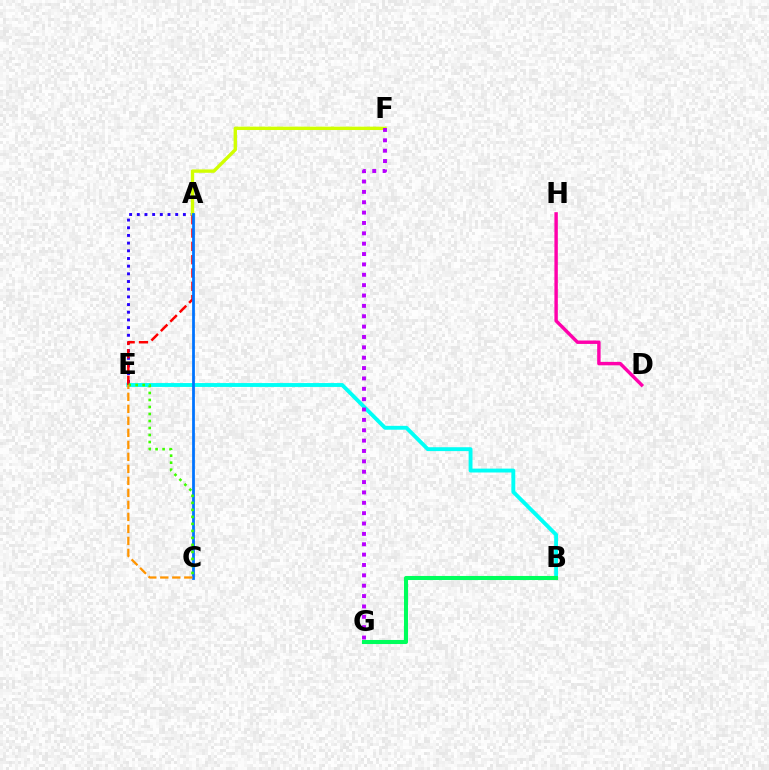{('B', 'E'): [{'color': '#00fff6', 'line_style': 'solid', 'thickness': 2.79}], ('D', 'H'): [{'color': '#ff00ac', 'line_style': 'solid', 'thickness': 2.46}], ('A', 'E'): [{'color': '#2500ff', 'line_style': 'dotted', 'thickness': 2.09}, {'color': '#ff0000', 'line_style': 'dashed', 'thickness': 1.81}], ('A', 'F'): [{'color': '#d1ff00', 'line_style': 'solid', 'thickness': 2.42}], ('A', 'C'): [{'color': '#0074ff', 'line_style': 'solid', 'thickness': 2.0}], ('C', 'E'): [{'color': '#3dff00', 'line_style': 'dotted', 'thickness': 1.9}, {'color': '#ff9400', 'line_style': 'dashed', 'thickness': 1.63}], ('F', 'G'): [{'color': '#b900ff', 'line_style': 'dotted', 'thickness': 2.82}], ('B', 'G'): [{'color': '#00ff5c', 'line_style': 'solid', 'thickness': 2.93}]}